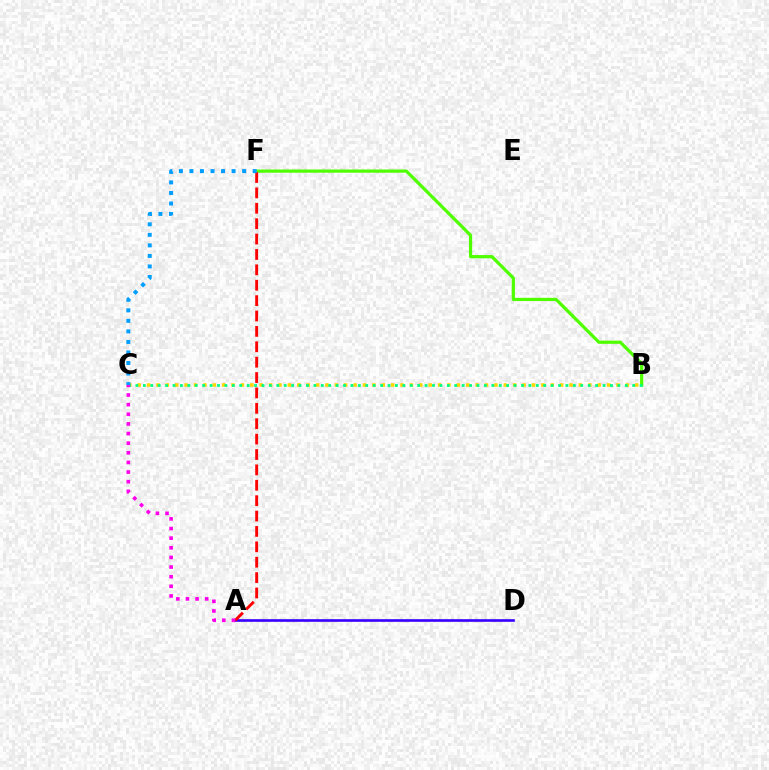{('A', 'D'): [{'color': '#3700ff', 'line_style': 'solid', 'thickness': 1.9}], ('B', 'F'): [{'color': '#4fff00', 'line_style': 'solid', 'thickness': 2.32}], ('B', 'C'): [{'color': '#ffd500', 'line_style': 'dotted', 'thickness': 2.55}, {'color': '#00ff86', 'line_style': 'dotted', 'thickness': 2.01}], ('A', 'F'): [{'color': '#ff0000', 'line_style': 'dashed', 'thickness': 2.09}], ('A', 'C'): [{'color': '#ff00ed', 'line_style': 'dotted', 'thickness': 2.62}], ('C', 'F'): [{'color': '#009eff', 'line_style': 'dotted', 'thickness': 2.86}]}